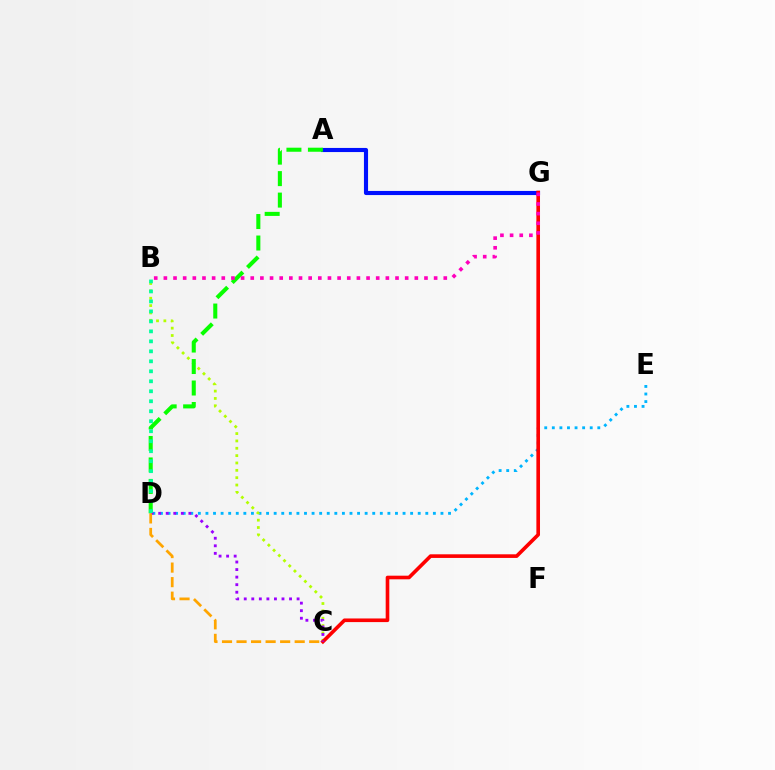{('A', 'G'): [{'color': '#0010ff', 'line_style': 'solid', 'thickness': 2.97}], ('D', 'E'): [{'color': '#00b5ff', 'line_style': 'dotted', 'thickness': 2.06}], ('B', 'C'): [{'color': '#b3ff00', 'line_style': 'dotted', 'thickness': 2.0}], ('A', 'D'): [{'color': '#08ff00', 'line_style': 'dashed', 'thickness': 2.92}], ('C', 'G'): [{'color': '#ff0000', 'line_style': 'solid', 'thickness': 2.61}], ('C', 'D'): [{'color': '#9b00ff', 'line_style': 'dotted', 'thickness': 2.05}, {'color': '#ffa500', 'line_style': 'dashed', 'thickness': 1.97}], ('B', 'G'): [{'color': '#ff00bd', 'line_style': 'dotted', 'thickness': 2.62}], ('B', 'D'): [{'color': '#00ff9d', 'line_style': 'dotted', 'thickness': 2.71}]}